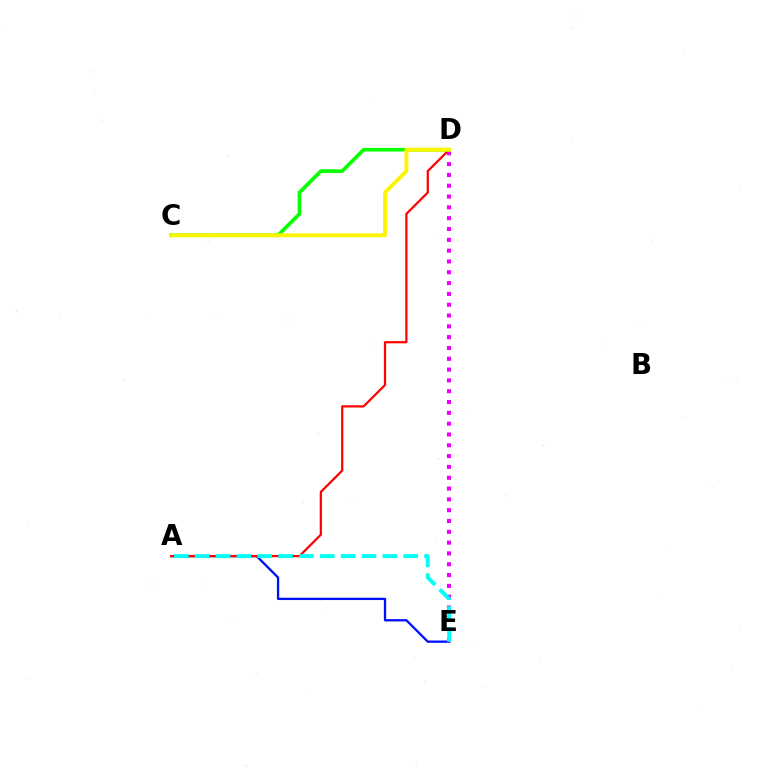{('A', 'E'): [{'color': '#0010ff', 'line_style': 'solid', 'thickness': 1.66}, {'color': '#00fff6', 'line_style': 'dashed', 'thickness': 2.83}], ('A', 'D'): [{'color': '#ff0000', 'line_style': 'solid', 'thickness': 1.6}], ('D', 'E'): [{'color': '#ee00ff', 'line_style': 'dotted', 'thickness': 2.94}], ('C', 'D'): [{'color': '#08ff00', 'line_style': 'solid', 'thickness': 2.61}, {'color': '#fcf500', 'line_style': 'solid', 'thickness': 2.79}]}